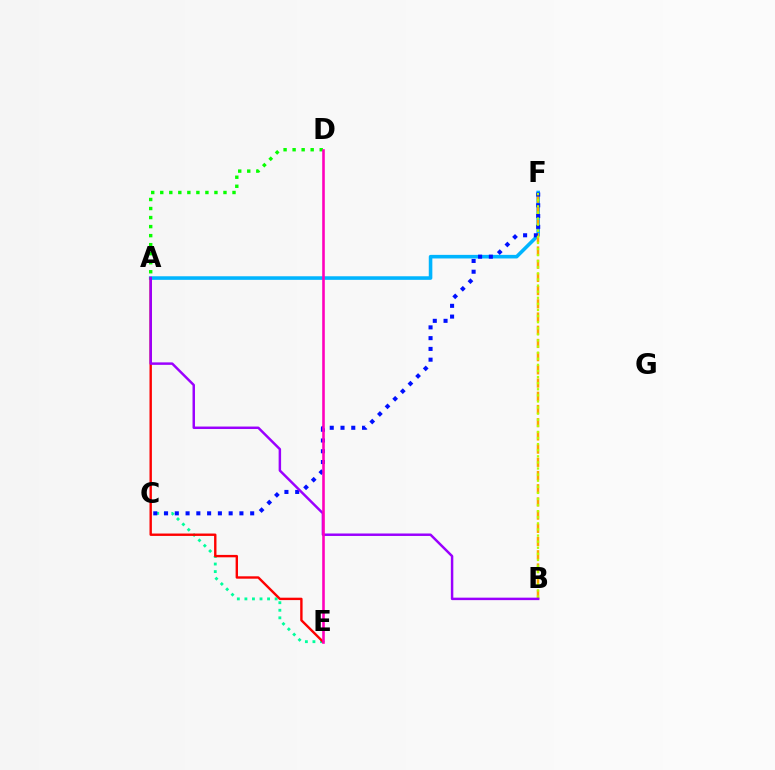{('C', 'E'): [{'color': '#00ff9d', 'line_style': 'dotted', 'thickness': 2.05}], ('A', 'D'): [{'color': '#08ff00', 'line_style': 'dotted', 'thickness': 2.45}], ('A', 'F'): [{'color': '#00b5ff', 'line_style': 'solid', 'thickness': 2.58}], ('B', 'F'): [{'color': '#ffa500', 'line_style': 'dashed', 'thickness': 1.79}, {'color': '#b3ff00', 'line_style': 'dotted', 'thickness': 1.66}], ('C', 'F'): [{'color': '#0010ff', 'line_style': 'dotted', 'thickness': 2.93}], ('A', 'E'): [{'color': '#ff0000', 'line_style': 'solid', 'thickness': 1.72}], ('A', 'B'): [{'color': '#9b00ff', 'line_style': 'solid', 'thickness': 1.78}], ('D', 'E'): [{'color': '#ff00bd', 'line_style': 'solid', 'thickness': 1.88}]}